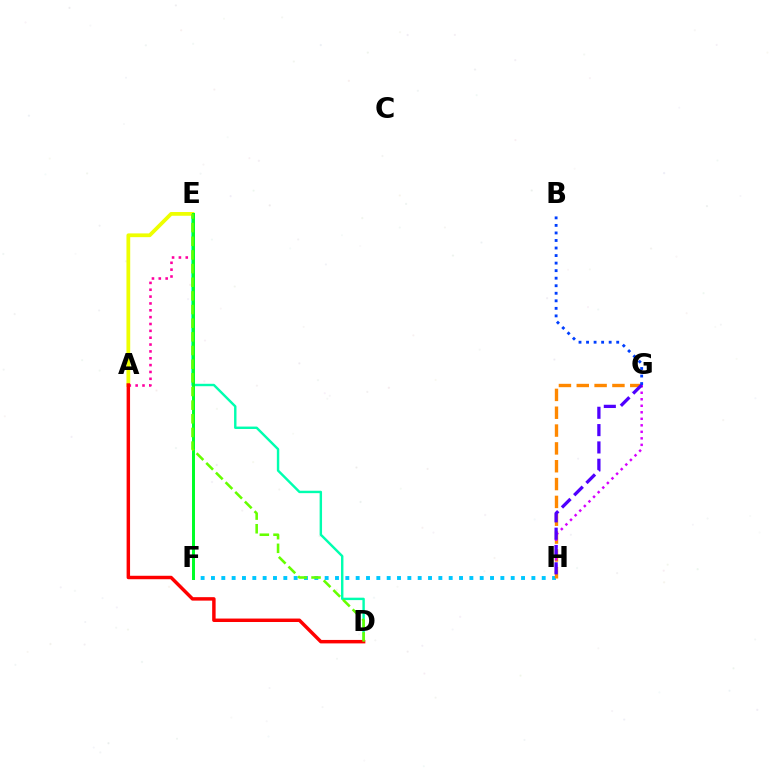{('F', 'H'): [{'color': '#00c7ff', 'line_style': 'dotted', 'thickness': 2.81}], ('G', 'H'): [{'color': '#ff8800', 'line_style': 'dashed', 'thickness': 2.42}, {'color': '#d600ff', 'line_style': 'dotted', 'thickness': 1.77}, {'color': '#4f00ff', 'line_style': 'dashed', 'thickness': 2.35}], ('D', 'E'): [{'color': '#00ffaf', 'line_style': 'solid', 'thickness': 1.74}, {'color': '#66ff00', 'line_style': 'dashed', 'thickness': 1.85}], ('A', 'E'): [{'color': '#eeff00', 'line_style': 'solid', 'thickness': 2.7}, {'color': '#ff00a0', 'line_style': 'dotted', 'thickness': 1.86}], ('B', 'G'): [{'color': '#003fff', 'line_style': 'dotted', 'thickness': 2.05}], ('A', 'D'): [{'color': '#ff0000', 'line_style': 'solid', 'thickness': 2.49}], ('E', 'F'): [{'color': '#00ff27', 'line_style': 'solid', 'thickness': 2.15}]}